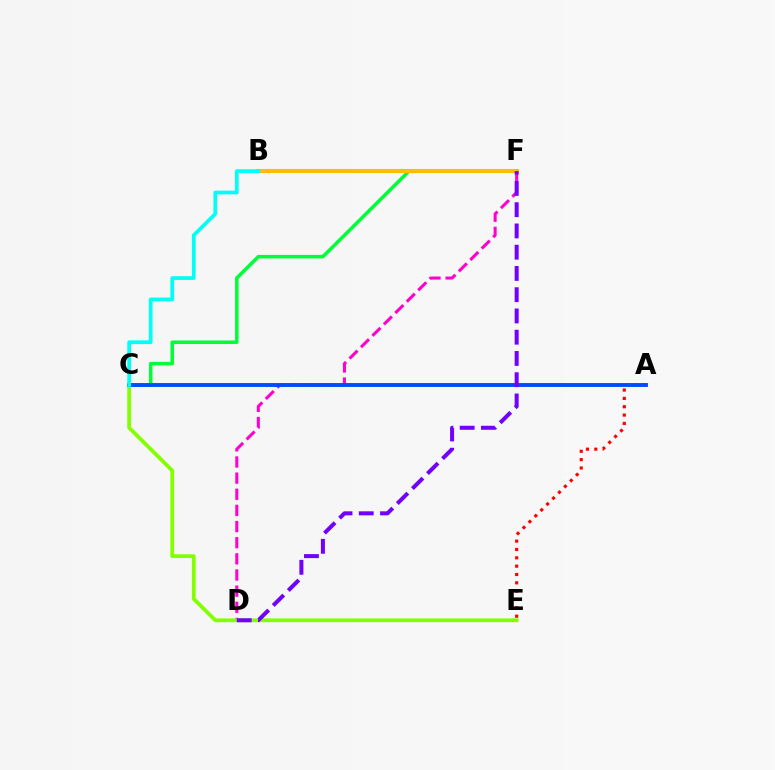{('D', 'F'): [{'color': '#ff00cf', 'line_style': 'dashed', 'thickness': 2.19}, {'color': '#7200ff', 'line_style': 'dashed', 'thickness': 2.89}], ('C', 'E'): [{'color': '#84ff00', 'line_style': 'solid', 'thickness': 2.72}], ('C', 'F'): [{'color': '#00ff39', 'line_style': 'solid', 'thickness': 2.54}], ('A', 'E'): [{'color': '#ff0000', 'line_style': 'dotted', 'thickness': 2.27}], ('A', 'C'): [{'color': '#004bff', 'line_style': 'solid', 'thickness': 2.79}], ('B', 'F'): [{'color': '#ffbd00', 'line_style': 'solid', 'thickness': 2.95}], ('B', 'C'): [{'color': '#00fff6', 'line_style': 'solid', 'thickness': 2.68}]}